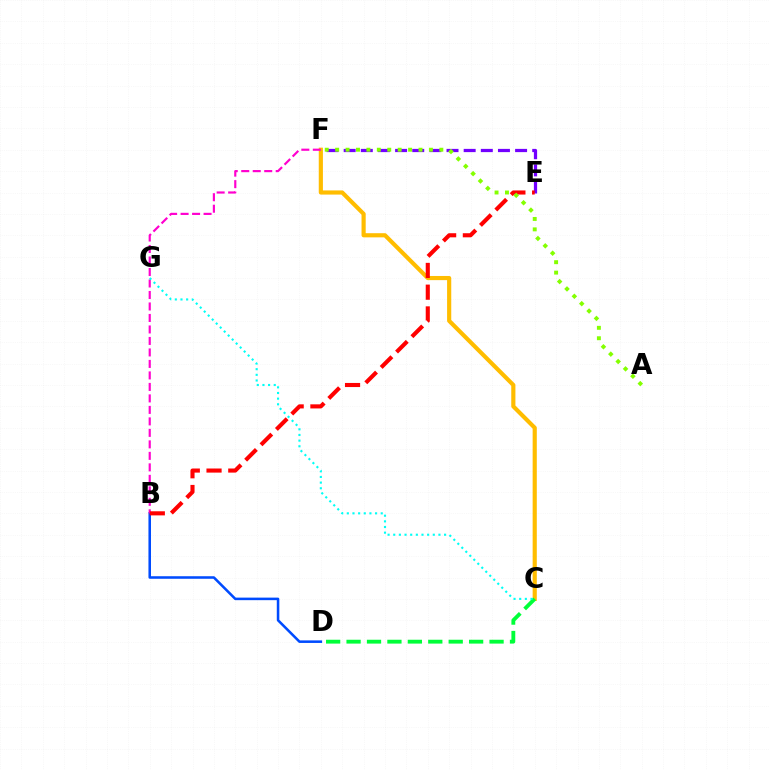{('C', 'F'): [{'color': '#ffbd00', 'line_style': 'solid', 'thickness': 2.99}], ('B', 'D'): [{'color': '#004bff', 'line_style': 'solid', 'thickness': 1.83}], ('C', 'D'): [{'color': '#00ff39', 'line_style': 'dashed', 'thickness': 2.77}], ('B', 'F'): [{'color': '#ff00cf', 'line_style': 'dashed', 'thickness': 1.56}], ('C', 'G'): [{'color': '#00fff6', 'line_style': 'dotted', 'thickness': 1.53}], ('E', 'F'): [{'color': '#7200ff', 'line_style': 'dashed', 'thickness': 2.33}], ('B', 'E'): [{'color': '#ff0000', 'line_style': 'dashed', 'thickness': 2.95}], ('A', 'F'): [{'color': '#84ff00', 'line_style': 'dotted', 'thickness': 2.83}]}